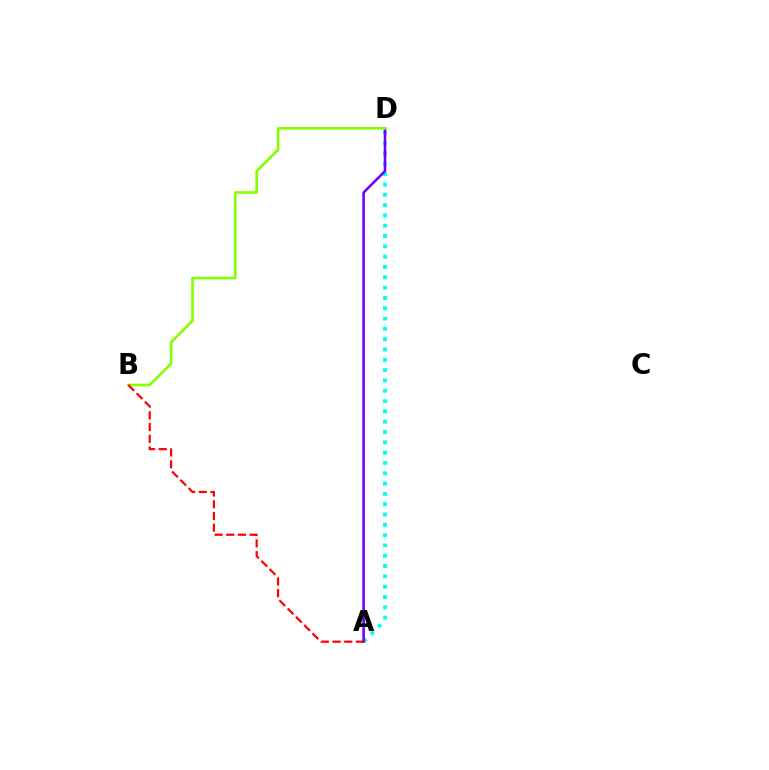{('A', 'D'): [{'color': '#00fff6', 'line_style': 'dotted', 'thickness': 2.8}, {'color': '#7200ff', 'line_style': 'solid', 'thickness': 1.85}], ('B', 'D'): [{'color': '#84ff00', 'line_style': 'solid', 'thickness': 1.89}], ('A', 'B'): [{'color': '#ff0000', 'line_style': 'dashed', 'thickness': 1.59}]}